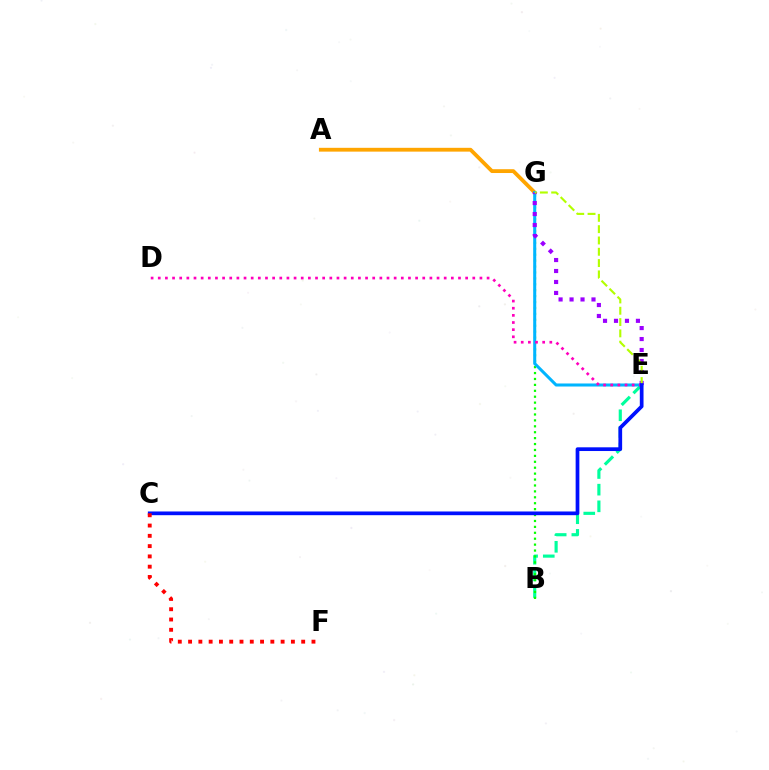{('B', 'E'): [{'color': '#00ff9d', 'line_style': 'dashed', 'thickness': 2.26}], ('B', 'G'): [{'color': '#08ff00', 'line_style': 'dotted', 'thickness': 1.61}], ('A', 'G'): [{'color': '#ffa500', 'line_style': 'solid', 'thickness': 2.74}], ('E', 'G'): [{'color': '#00b5ff', 'line_style': 'solid', 'thickness': 2.19}, {'color': '#9b00ff', 'line_style': 'dotted', 'thickness': 2.98}, {'color': '#b3ff00', 'line_style': 'dashed', 'thickness': 1.54}], ('D', 'E'): [{'color': '#ff00bd', 'line_style': 'dotted', 'thickness': 1.94}], ('C', 'E'): [{'color': '#0010ff', 'line_style': 'solid', 'thickness': 2.68}], ('C', 'F'): [{'color': '#ff0000', 'line_style': 'dotted', 'thickness': 2.79}]}